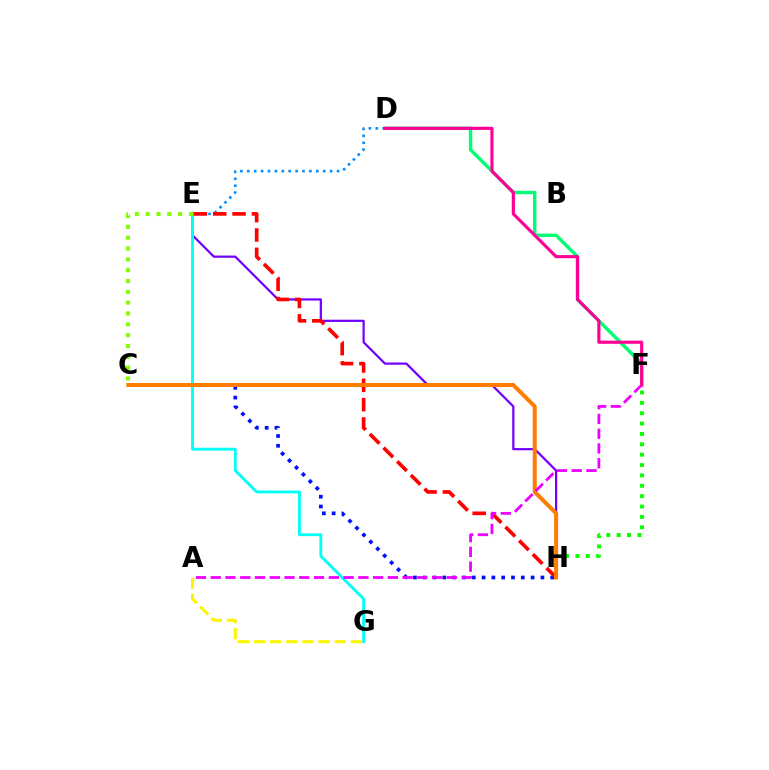{('F', 'H'): [{'color': '#08ff00', 'line_style': 'dotted', 'thickness': 2.82}], ('E', 'H'): [{'color': '#7200ff', 'line_style': 'solid', 'thickness': 1.6}, {'color': '#ff0000', 'line_style': 'dashed', 'thickness': 2.63}], ('D', 'F'): [{'color': '#00ff74', 'line_style': 'solid', 'thickness': 2.45}, {'color': '#ff0094', 'line_style': 'solid', 'thickness': 2.27}], ('E', 'G'): [{'color': '#00fff6', 'line_style': 'solid', 'thickness': 2.04}], ('D', 'E'): [{'color': '#008cff', 'line_style': 'dotted', 'thickness': 1.88}], ('C', 'E'): [{'color': '#84ff00', 'line_style': 'dotted', 'thickness': 2.94}], ('C', 'H'): [{'color': '#0010ff', 'line_style': 'dotted', 'thickness': 2.66}, {'color': '#ff7c00', 'line_style': 'solid', 'thickness': 2.88}], ('A', 'G'): [{'color': '#fcf500', 'line_style': 'dashed', 'thickness': 2.19}], ('A', 'F'): [{'color': '#ee00ff', 'line_style': 'dashed', 'thickness': 2.01}]}